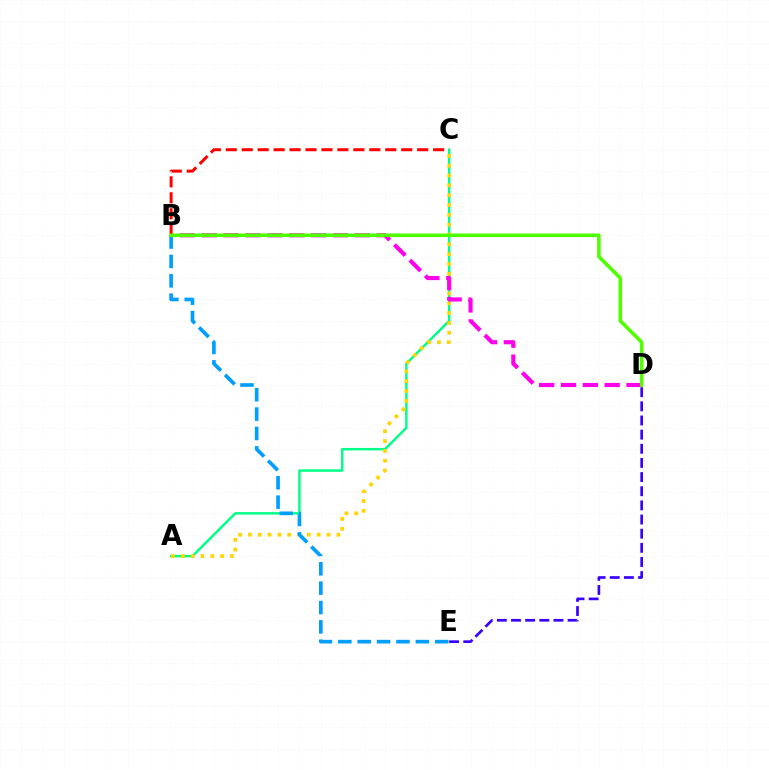{('A', 'C'): [{'color': '#00ff86', 'line_style': 'solid', 'thickness': 1.78}, {'color': '#ffd500', 'line_style': 'dotted', 'thickness': 2.67}], ('B', 'D'): [{'color': '#ff00ed', 'line_style': 'dashed', 'thickness': 2.97}, {'color': '#4fff00', 'line_style': 'solid', 'thickness': 2.58}], ('B', 'E'): [{'color': '#009eff', 'line_style': 'dashed', 'thickness': 2.63}], ('D', 'E'): [{'color': '#3700ff', 'line_style': 'dashed', 'thickness': 1.92}], ('B', 'C'): [{'color': '#ff0000', 'line_style': 'dashed', 'thickness': 2.17}]}